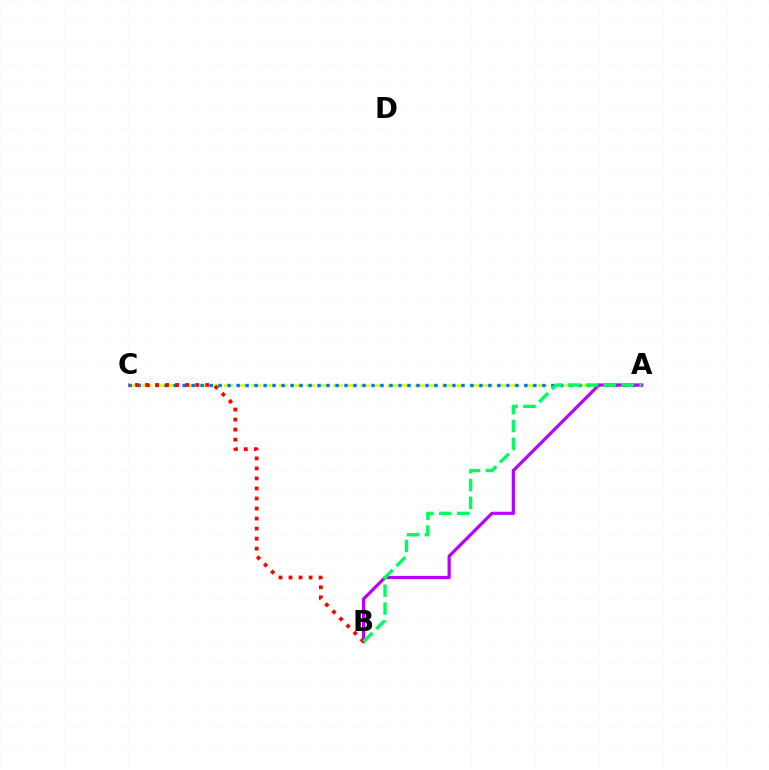{('A', 'C'): [{'color': '#d1ff00', 'line_style': 'dashed', 'thickness': 1.85}, {'color': '#0074ff', 'line_style': 'dotted', 'thickness': 2.44}], ('A', 'B'): [{'color': '#b900ff', 'line_style': 'solid', 'thickness': 2.31}, {'color': '#00ff5c', 'line_style': 'dashed', 'thickness': 2.43}], ('B', 'C'): [{'color': '#ff0000', 'line_style': 'dotted', 'thickness': 2.73}]}